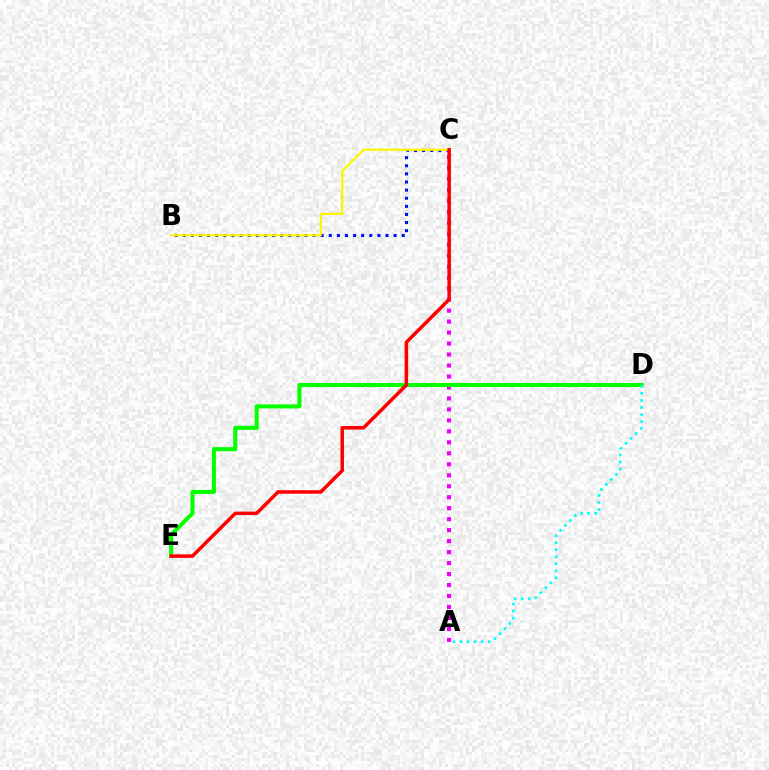{('A', 'C'): [{'color': '#ee00ff', 'line_style': 'dotted', 'thickness': 2.98}], ('D', 'E'): [{'color': '#08ff00', 'line_style': 'solid', 'thickness': 2.94}], ('B', 'C'): [{'color': '#0010ff', 'line_style': 'dotted', 'thickness': 2.2}, {'color': '#fcf500', 'line_style': 'solid', 'thickness': 1.59}], ('A', 'D'): [{'color': '#00fff6', 'line_style': 'dotted', 'thickness': 1.91}], ('C', 'E'): [{'color': '#ff0000', 'line_style': 'solid', 'thickness': 2.53}]}